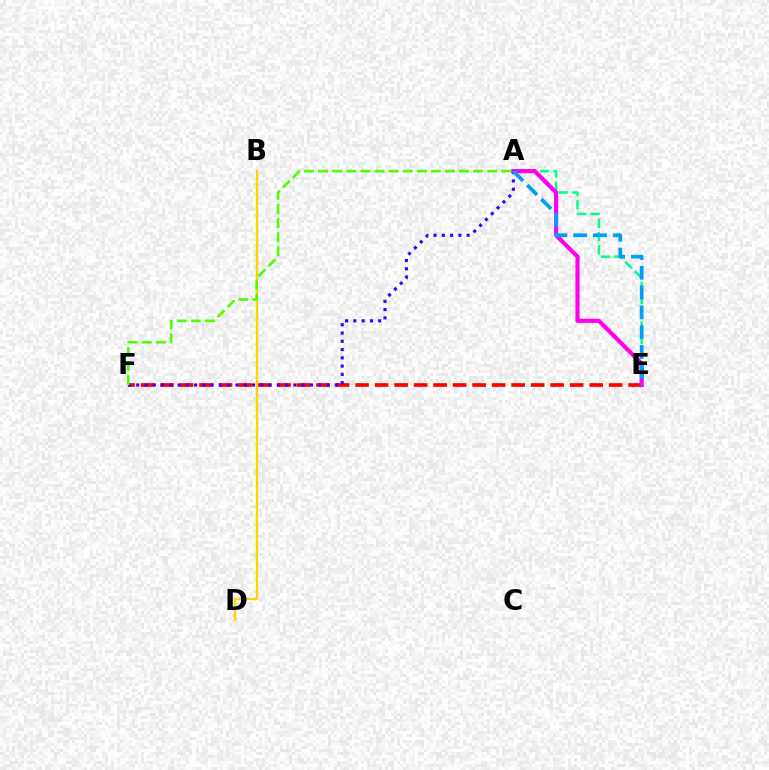{('E', 'F'): [{'color': '#ff0000', 'line_style': 'dashed', 'thickness': 2.65}], ('A', 'F'): [{'color': '#3700ff', 'line_style': 'dotted', 'thickness': 2.25}, {'color': '#4fff00', 'line_style': 'dashed', 'thickness': 1.91}], ('B', 'D'): [{'color': '#ffd500', 'line_style': 'solid', 'thickness': 1.71}], ('A', 'E'): [{'color': '#00ff86', 'line_style': 'dashed', 'thickness': 1.81}, {'color': '#ff00ed', 'line_style': 'solid', 'thickness': 3.0}, {'color': '#009eff', 'line_style': 'dashed', 'thickness': 2.69}]}